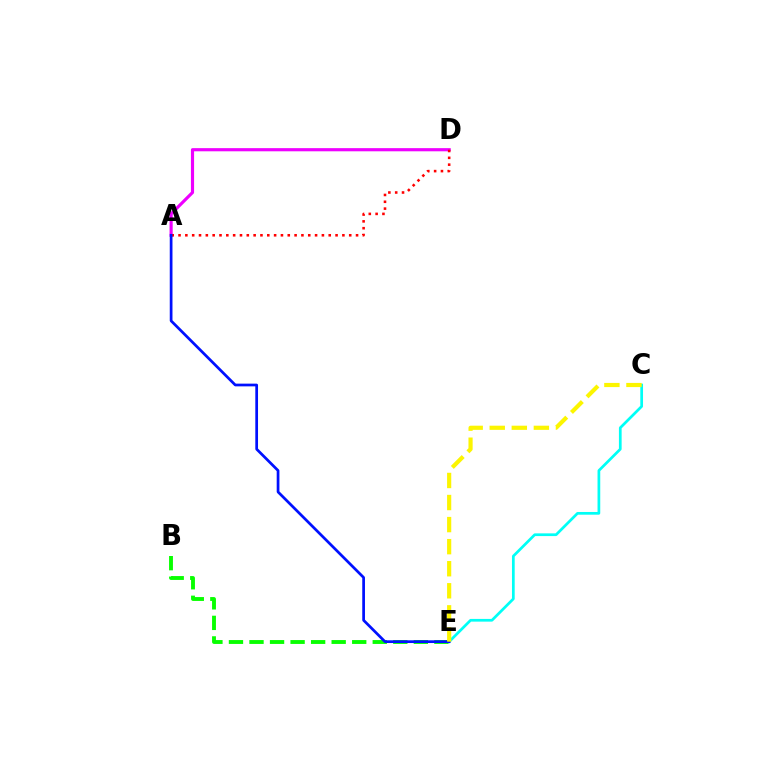{('B', 'E'): [{'color': '#08ff00', 'line_style': 'dashed', 'thickness': 2.79}], ('C', 'E'): [{'color': '#00fff6', 'line_style': 'solid', 'thickness': 1.96}, {'color': '#fcf500', 'line_style': 'dashed', 'thickness': 3.0}], ('A', 'D'): [{'color': '#ee00ff', 'line_style': 'solid', 'thickness': 2.27}, {'color': '#ff0000', 'line_style': 'dotted', 'thickness': 1.85}], ('A', 'E'): [{'color': '#0010ff', 'line_style': 'solid', 'thickness': 1.96}]}